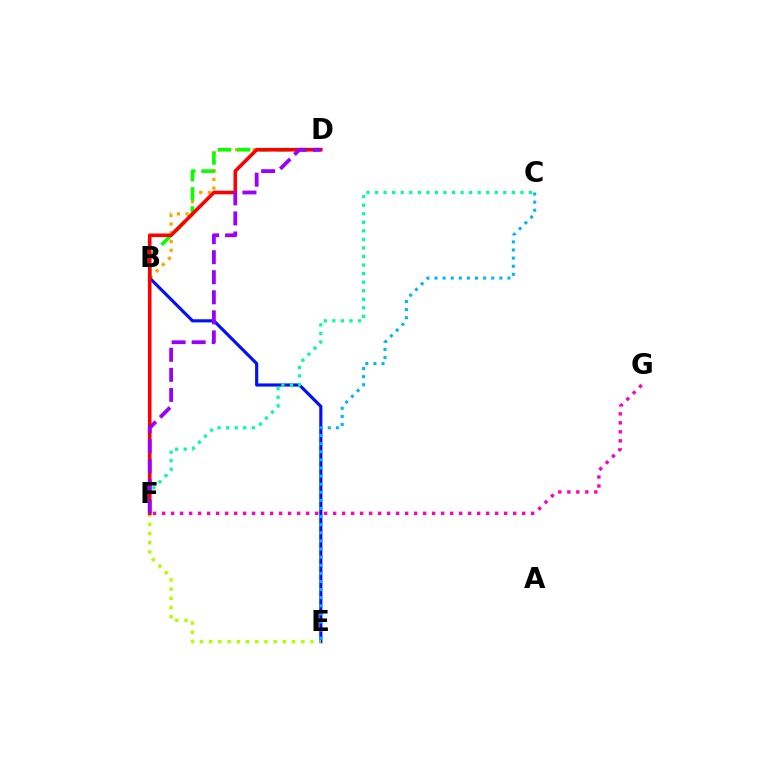{('B', 'D'): [{'color': '#ffa500', 'line_style': 'dotted', 'thickness': 2.38}, {'color': '#08ff00', 'line_style': 'dashed', 'thickness': 2.59}], ('B', 'E'): [{'color': '#0010ff', 'line_style': 'solid', 'thickness': 2.26}], ('E', 'F'): [{'color': '#b3ff00', 'line_style': 'dotted', 'thickness': 2.5}], ('C', 'E'): [{'color': '#00b5ff', 'line_style': 'dotted', 'thickness': 2.2}], ('C', 'F'): [{'color': '#00ff9d', 'line_style': 'dotted', 'thickness': 2.32}], ('F', 'G'): [{'color': '#ff00bd', 'line_style': 'dotted', 'thickness': 2.45}], ('D', 'F'): [{'color': '#ff0000', 'line_style': 'solid', 'thickness': 2.58}, {'color': '#9b00ff', 'line_style': 'dashed', 'thickness': 2.72}]}